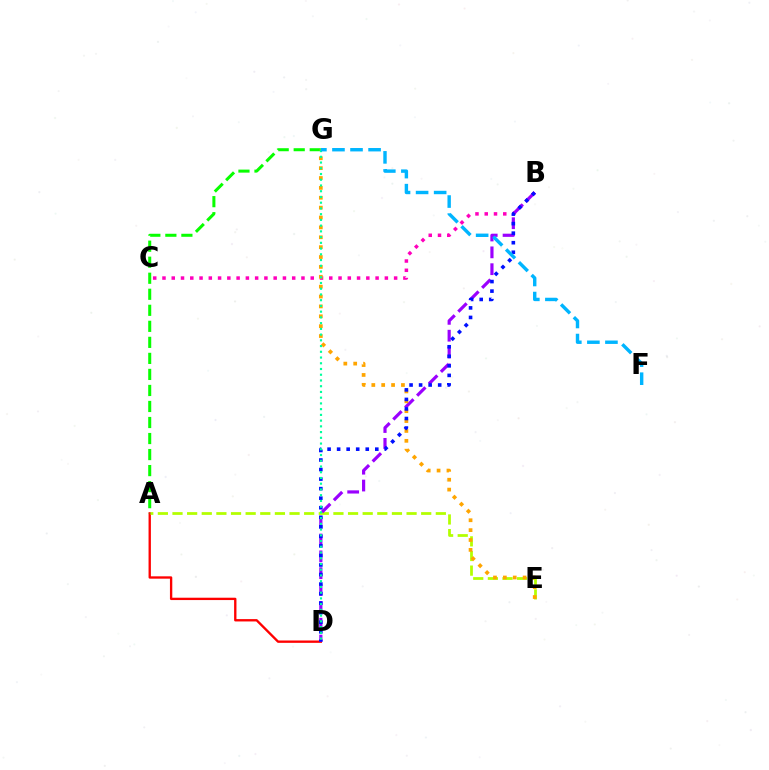{('A', 'D'): [{'color': '#ff0000', 'line_style': 'solid', 'thickness': 1.69}], ('A', 'E'): [{'color': '#b3ff00', 'line_style': 'dashed', 'thickness': 1.99}], ('B', 'C'): [{'color': '#ff00bd', 'line_style': 'dotted', 'thickness': 2.52}], ('B', 'D'): [{'color': '#9b00ff', 'line_style': 'dashed', 'thickness': 2.29}, {'color': '#0010ff', 'line_style': 'dotted', 'thickness': 2.59}], ('A', 'G'): [{'color': '#08ff00', 'line_style': 'dashed', 'thickness': 2.18}], ('E', 'G'): [{'color': '#ffa500', 'line_style': 'dotted', 'thickness': 2.68}], ('D', 'G'): [{'color': '#00ff9d', 'line_style': 'dotted', 'thickness': 1.56}], ('F', 'G'): [{'color': '#00b5ff', 'line_style': 'dashed', 'thickness': 2.45}]}